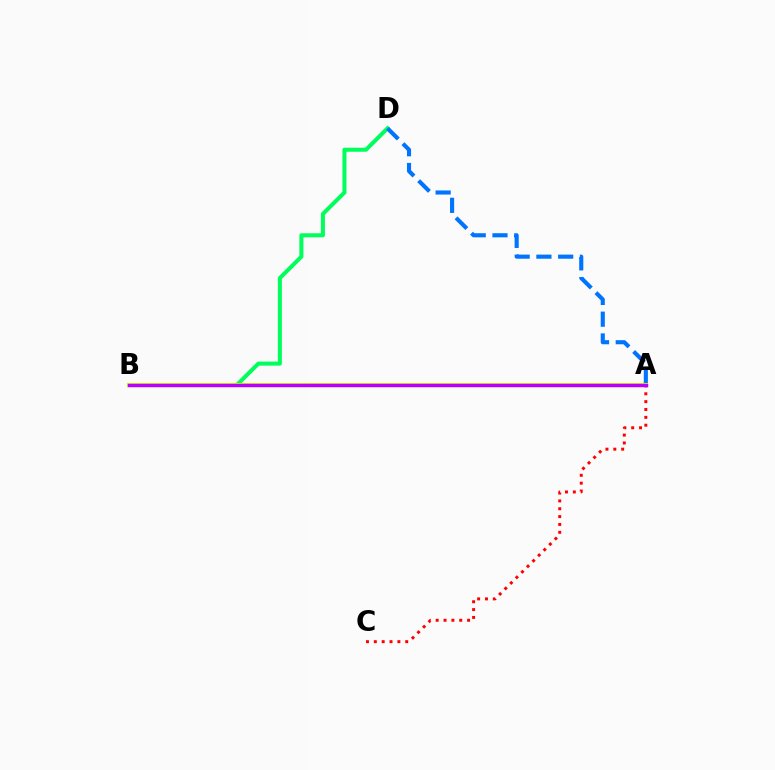{('B', 'D'): [{'color': '#00ff5c', 'line_style': 'solid', 'thickness': 2.91}], ('A', 'D'): [{'color': '#0074ff', 'line_style': 'dashed', 'thickness': 2.96}], ('A', 'C'): [{'color': '#ff0000', 'line_style': 'dotted', 'thickness': 2.13}], ('A', 'B'): [{'color': '#d1ff00', 'line_style': 'solid', 'thickness': 2.96}, {'color': '#b900ff', 'line_style': 'solid', 'thickness': 2.47}]}